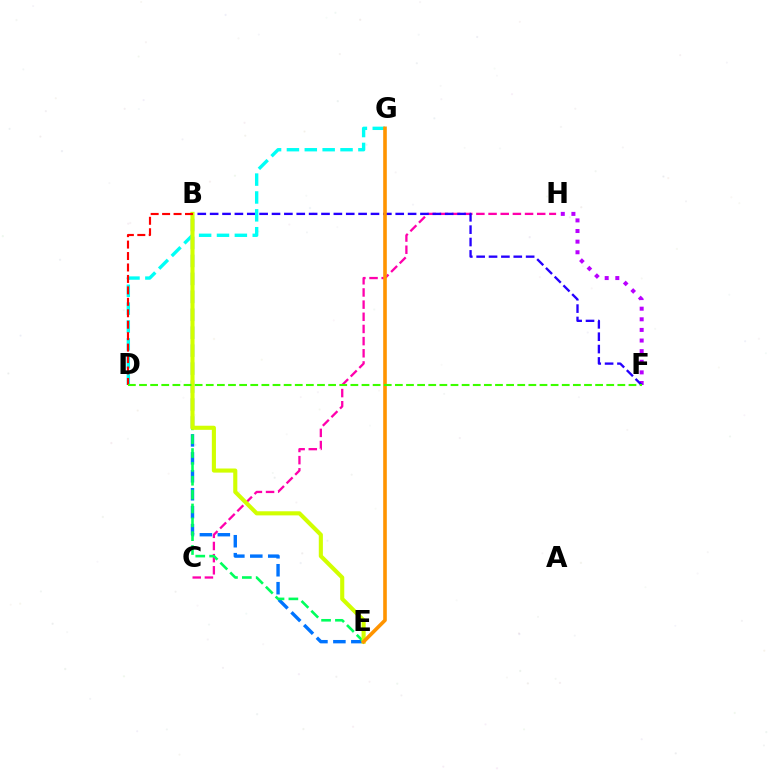{('C', 'H'): [{'color': '#ff00ac', 'line_style': 'dashed', 'thickness': 1.65}], ('F', 'H'): [{'color': '#b900ff', 'line_style': 'dotted', 'thickness': 2.88}], ('B', 'E'): [{'color': '#0074ff', 'line_style': 'dashed', 'thickness': 2.44}, {'color': '#00ff5c', 'line_style': 'dashed', 'thickness': 1.88}, {'color': '#d1ff00', 'line_style': 'solid', 'thickness': 2.96}], ('B', 'F'): [{'color': '#2500ff', 'line_style': 'dashed', 'thickness': 1.68}], ('D', 'G'): [{'color': '#00fff6', 'line_style': 'dashed', 'thickness': 2.43}], ('B', 'D'): [{'color': '#ff0000', 'line_style': 'dashed', 'thickness': 1.56}], ('E', 'G'): [{'color': '#ff9400', 'line_style': 'solid', 'thickness': 2.6}], ('D', 'F'): [{'color': '#3dff00', 'line_style': 'dashed', 'thickness': 1.51}]}